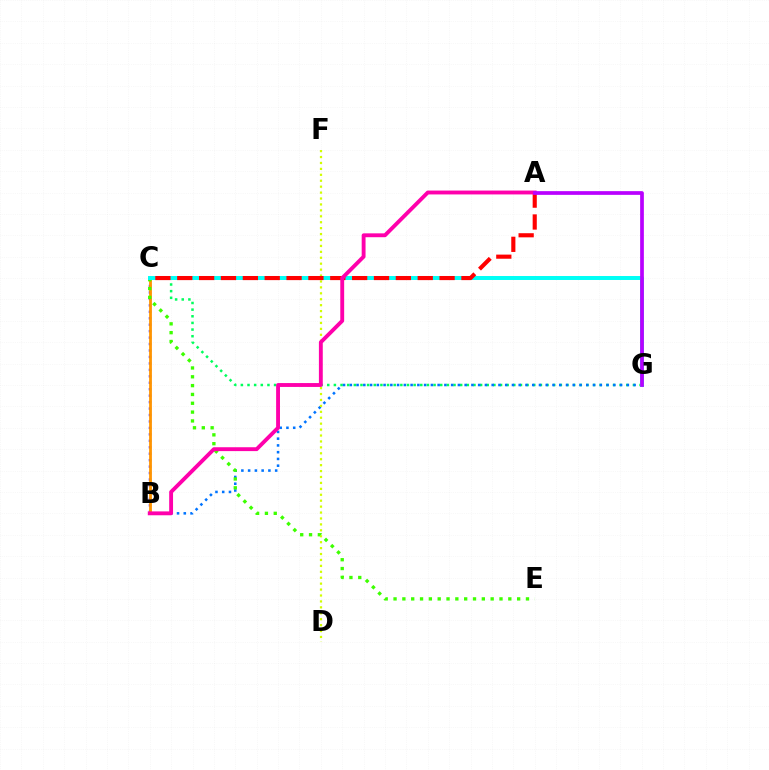{('C', 'G'): [{'color': '#00ff5c', 'line_style': 'dotted', 'thickness': 1.81}, {'color': '#00fff6', 'line_style': 'solid', 'thickness': 2.86}], ('B', 'C'): [{'color': '#2500ff', 'line_style': 'dotted', 'thickness': 1.75}, {'color': '#ff9400', 'line_style': 'solid', 'thickness': 2.02}], ('B', 'G'): [{'color': '#0074ff', 'line_style': 'dotted', 'thickness': 1.84}], ('D', 'F'): [{'color': '#d1ff00', 'line_style': 'dotted', 'thickness': 1.61}], ('C', 'E'): [{'color': '#3dff00', 'line_style': 'dotted', 'thickness': 2.4}], ('A', 'C'): [{'color': '#ff0000', 'line_style': 'dashed', 'thickness': 2.97}], ('A', 'B'): [{'color': '#ff00ac', 'line_style': 'solid', 'thickness': 2.78}], ('A', 'G'): [{'color': '#b900ff', 'line_style': 'solid', 'thickness': 2.67}]}